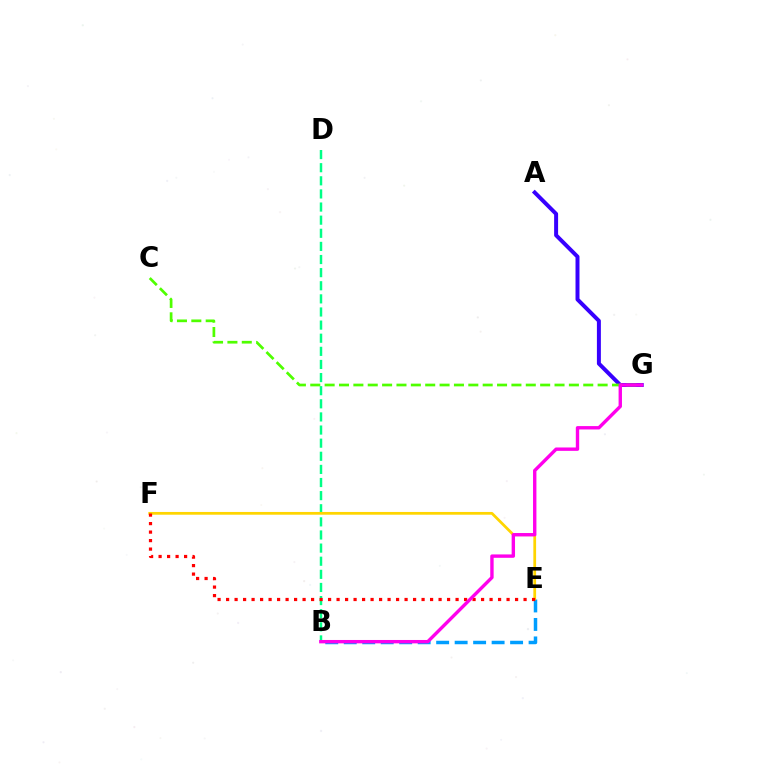{('B', 'D'): [{'color': '#00ff86', 'line_style': 'dashed', 'thickness': 1.78}], ('A', 'G'): [{'color': '#3700ff', 'line_style': 'solid', 'thickness': 2.86}], ('B', 'E'): [{'color': '#009eff', 'line_style': 'dashed', 'thickness': 2.51}], ('E', 'F'): [{'color': '#ffd500', 'line_style': 'solid', 'thickness': 1.98}, {'color': '#ff0000', 'line_style': 'dotted', 'thickness': 2.31}], ('C', 'G'): [{'color': '#4fff00', 'line_style': 'dashed', 'thickness': 1.95}], ('B', 'G'): [{'color': '#ff00ed', 'line_style': 'solid', 'thickness': 2.44}]}